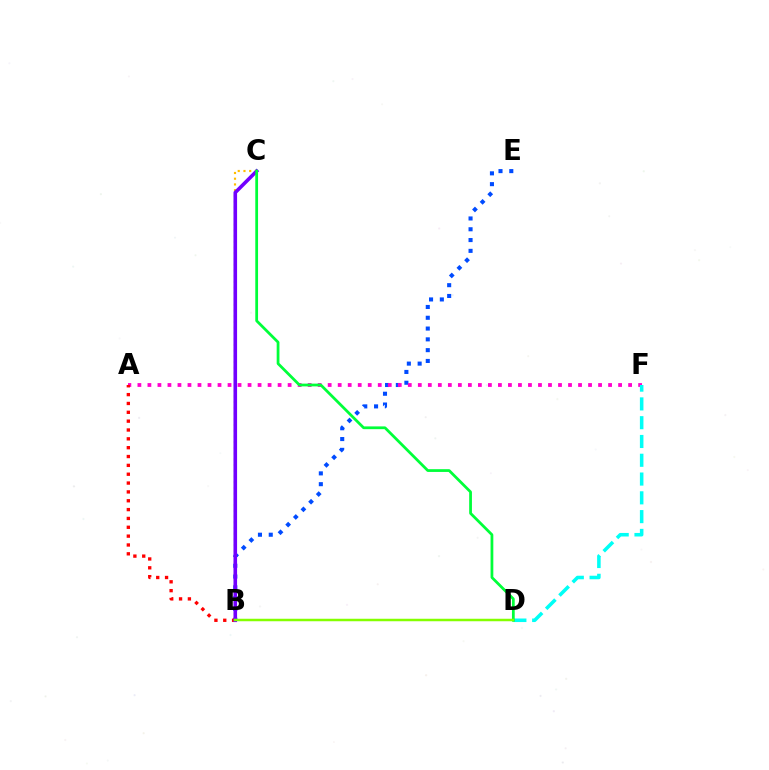{('B', 'E'): [{'color': '#004bff', 'line_style': 'dotted', 'thickness': 2.93}], ('A', 'F'): [{'color': '#ff00cf', 'line_style': 'dotted', 'thickness': 2.72}], ('A', 'B'): [{'color': '#ff0000', 'line_style': 'dotted', 'thickness': 2.4}], ('D', 'F'): [{'color': '#00fff6', 'line_style': 'dashed', 'thickness': 2.55}], ('B', 'C'): [{'color': '#ffbd00', 'line_style': 'dotted', 'thickness': 1.56}, {'color': '#7200ff', 'line_style': 'solid', 'thickness': 2.59}], ('C', 'D'): [{'color': '#00ff39', 'line_style': 'solid', 'thickness': 1.99}], ('B', 'D'): [{'color': '#84ff00', 'line_style': 'solid', 'thickness': 1.8}]}